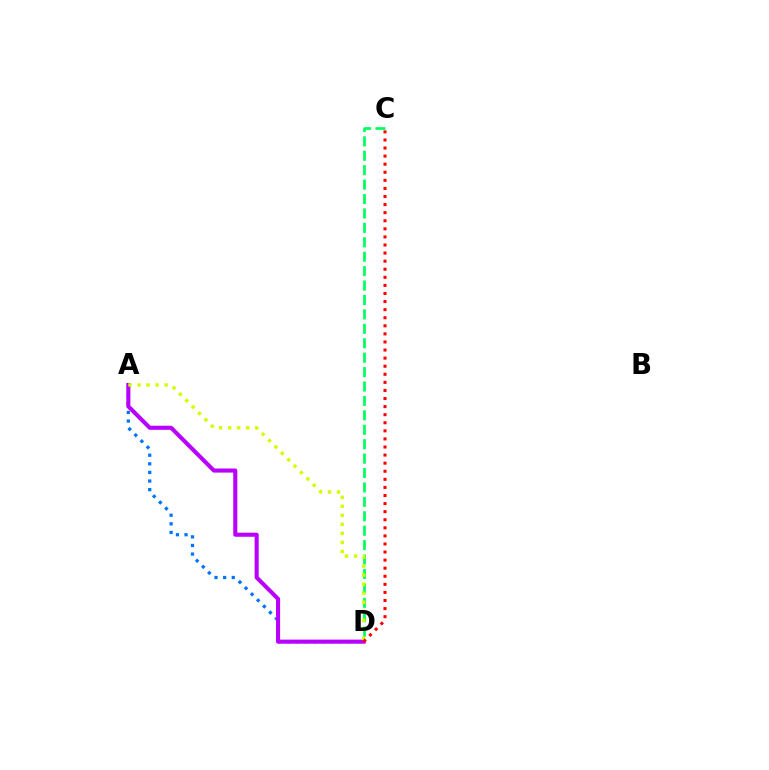{('C', 'D'): [{'color': '#00ff5c', 'line_style': 'dashed', 'thickness': 1.96}, {'color': '#ff0000', 'line_style': 'dotted', 'thickness': 2.2}], ('A', 'D'): [{'color': '#0074ff', 'line_style': 'dotted', 'thickness': 2.34}, {'color': '#b900ff', 'line_style': 'solid', 'thickness': 2.94}, {'color': '#d1ff00', 'line_style': 'dotted', 'thickness': 2.45}]}